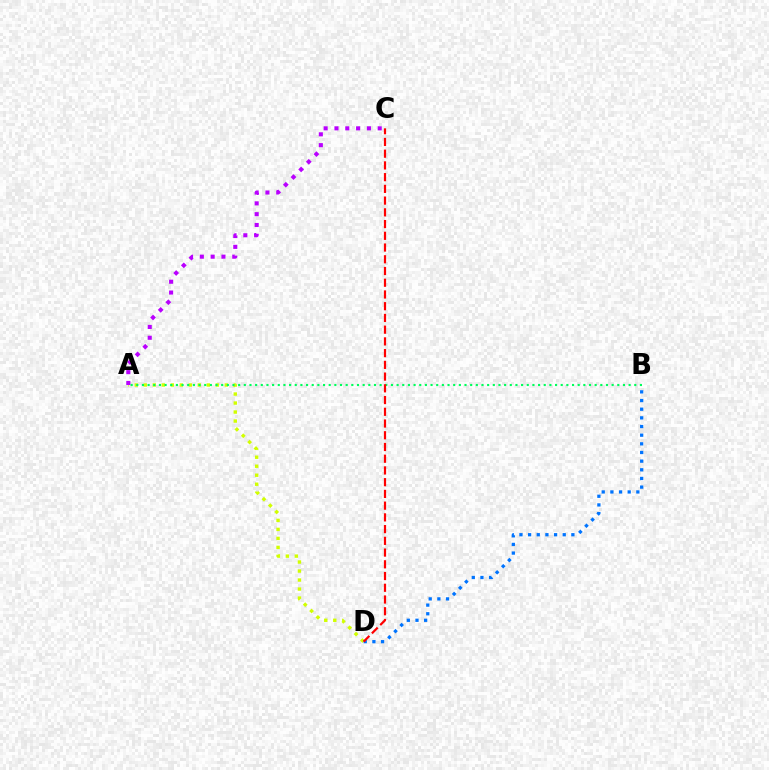{('A', 'D'): [{'color': '#d1ff00', 'line_style': 'dotted', 'thickness': 2.45}], ('A', 'C'): [{'color': '#b900ff', 'line_style': 'dotted', 'thickness': 2.94}], ('B', 'D'): [{'color': '#0074ff', 'line_style': 'dotted', 'thickness': 2.35}], ('A', 'B'): [{'color': '#00ff5c', 'line_style': 'dotted', 'thickness': 1.54}], ('C', 'D'): [{'color': '#ff0000', 'line_style': 'dashed', 'thickness': 1.59}]}